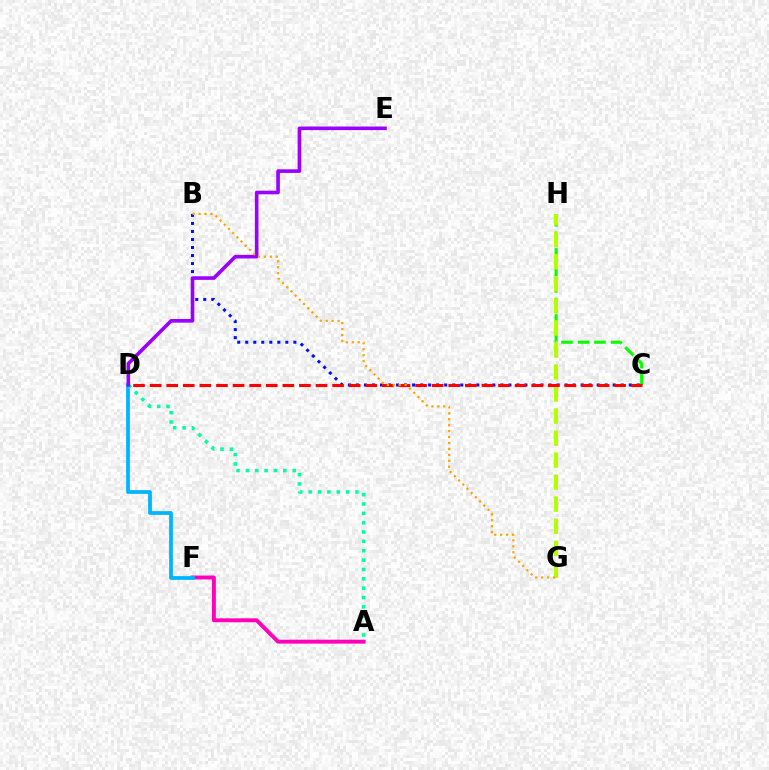{('A', 'F'): [{'color': '#ff00bd', 'line_style': 'solid', 'thickness': 2.83}], ('C', 'H'): [{'color': '#08ff00', 'line_style': 'dashed', 'thickness': 2.25}], ('G', 'H'): [{'color': '#b3ff00', 'line_style': 'dashed', 'thickness': 2.99}], ('D', 'F'): [{'color': '#00b5ff', 'line_style': 'solid', 'thickness': 2.7}], ('B', 'C'): [{'color': '#0010ff', 'line_style': 'dotted', 'thickness': 2.18}], ('C', 'D'): [{'color': '#ff0000', 'line_style': 'dashed', 'thickness': 2.25}], ('A', 'D'): [{'color': '#00ff9d', 'line_style': 'dotted', 'thickness': 2.54}], ('D', 'E'): [{'color': '#9b00ff', 'line_style': 'solid', 'thickness': 2.6}], ('B', 'G'): [{'color': '#ffa500', 'line_style': 'dotted', 'thickness': 1.61}]}